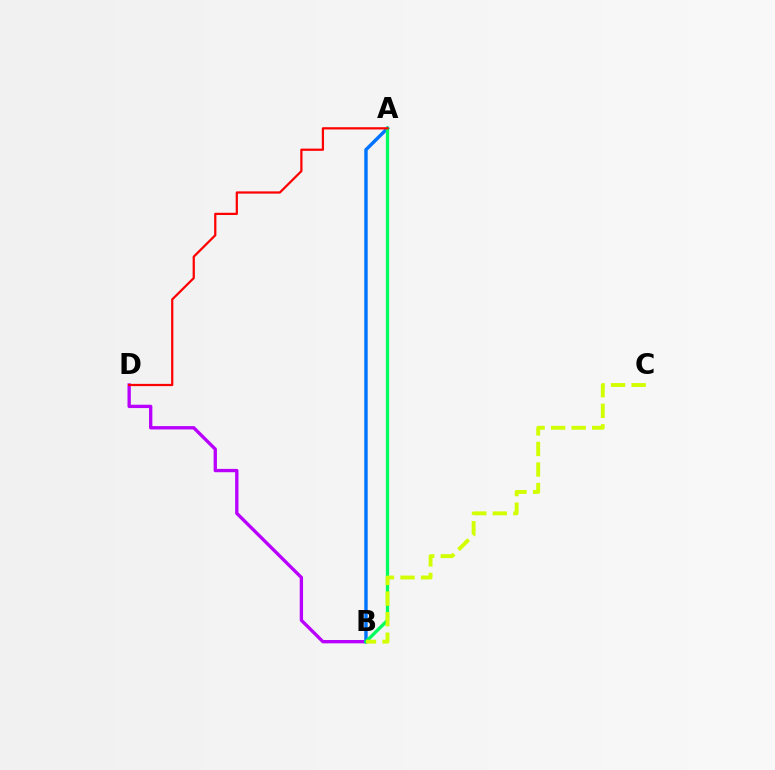{('B', 'D'): [{'color': '#b900ff', 'line_style': 'solid', 'thickness': 2.4}], ('A', 'B'): [{'color': '#0074ff', 'line_style': 'solid', 'thickness': 2.46}, {'color': '#00ff5c', 'line_style': 'solid', 'thickness': 2.37}], ('A', 'D'): [{'color': '#ff0000', 'line_style': 'solid', 'thickness': 1.61}], ('B', 'C'): [{'color': '#d1ff00', 'line_style': 'dashed', 'thickness': 2.79}]}